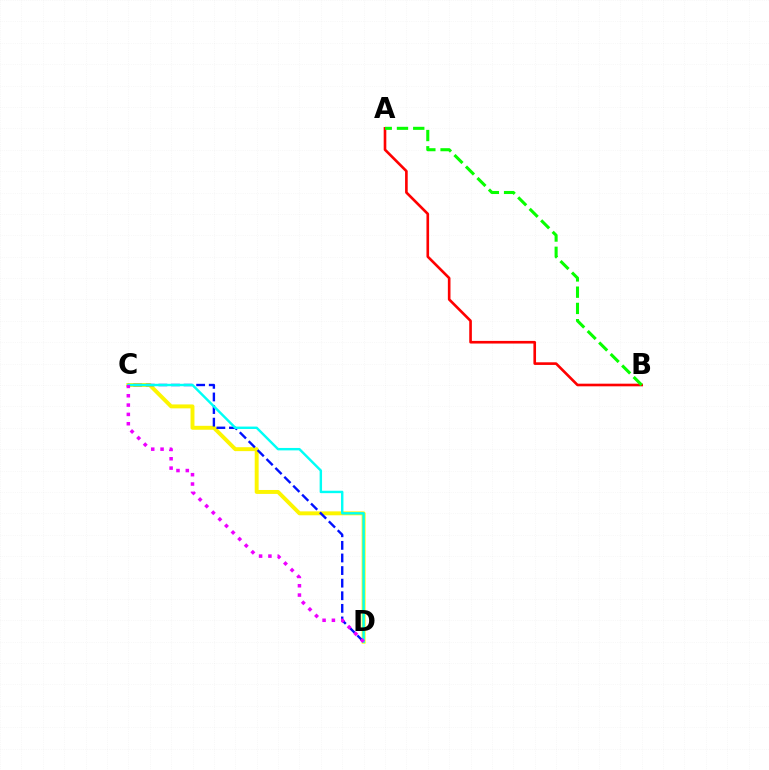{('C', 'D'): [{'color': '#fcf500', 'line_style': 'solid', 'thickness': 2.82}, {'color': '#0010ff', 'line_style': 'dashed', 'thickness': 1.71}, {'color': '#00fff6', 'line_style': 'solid', 'thickness': 1.75}, {'color': '#ee00ff', 'line_style': 'dotted', 'thickness': 2.53}], ('A', 'B'): [{'color': '#ff0000', 'line_style': 'solid', 'thickness': 1.9}, {'color': '#08ff00', 'line_style': 'dashed', 'thickness': 2.21}]}